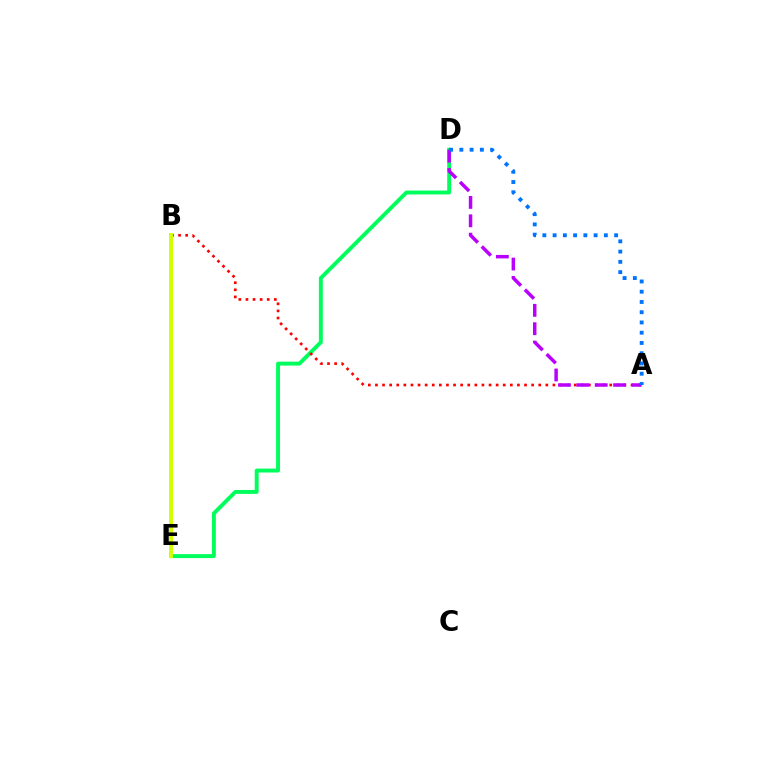{('D', 'E'): [{'color': '#00ff5c', 'line_style': 'solid', 'thickness': 2.83}], ('A', 'B'): [{'color': '#ff0000', 'line_style': 'dotted', 'thickness': 1.93}], ('A', 'D'): [{'color': '#b900ff', 'line_style': 'dashed', 'thickness': 2.5}, {'color': '#0074ff', 'line_style': 'dotted', 'thickness': 2.78}], ('B', 'E'): [{'color': '#d1ff00', 'line_style': 'solid', 'thickness': 2.86}]}